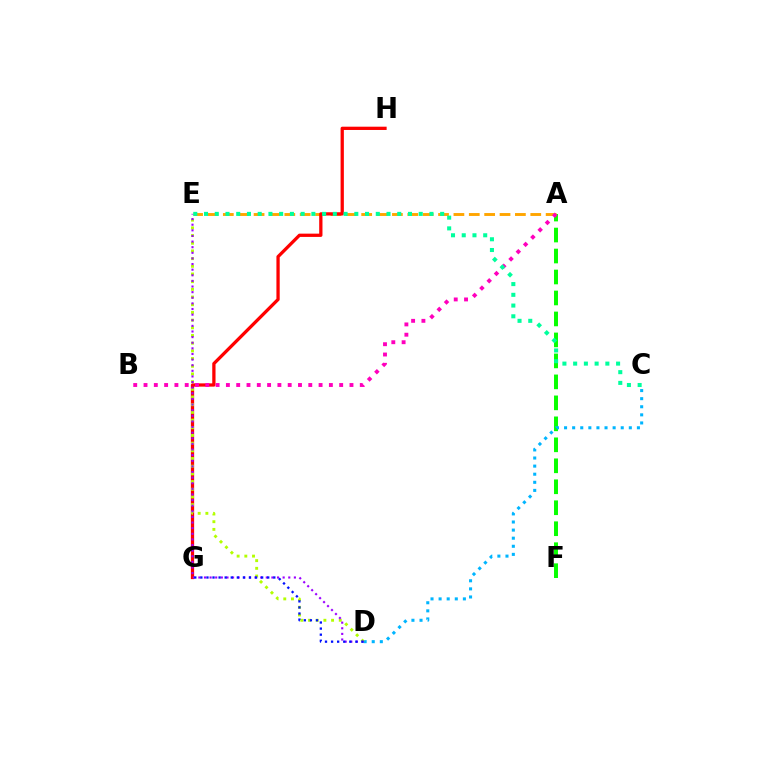{('A', 'F'): [{'color': '#08ff00', 'line_style': 'dashed', 'thickness': 2.85}], ('A', 'E'): [{'color': '#ffa500', 'line_style': 'dashed', 'thickness': 2.09}], ('G', 'H'): [{'color': '#ff0000', 'line_style': 'solid', 'thickness': 2.36}], ('C', 'D'): [{'color': '#00b5ff', 'line_style': 'dotted', 'thickness': 2.2}], ('D', 'E'): [{'color': '#b3ff00', 'line_style': 'dotted', 'thickness': 2.09}, {'color': '#9b00ff', 'line_style': 'dotted', 'thickness': 1.53}], ('D', 'G'): [{'color': '#0010ff', 'line_style': 'dotted', 'thickness': 1.65}], ('A', 'B'): [{'color': '#ff00bd', 'line_style': 'dotted', 'thickness': 2.8}], ('C', 'E'): [{'color': '#00ff9d', 'line_style': 'dotted', 'thickness': 2.92}]}